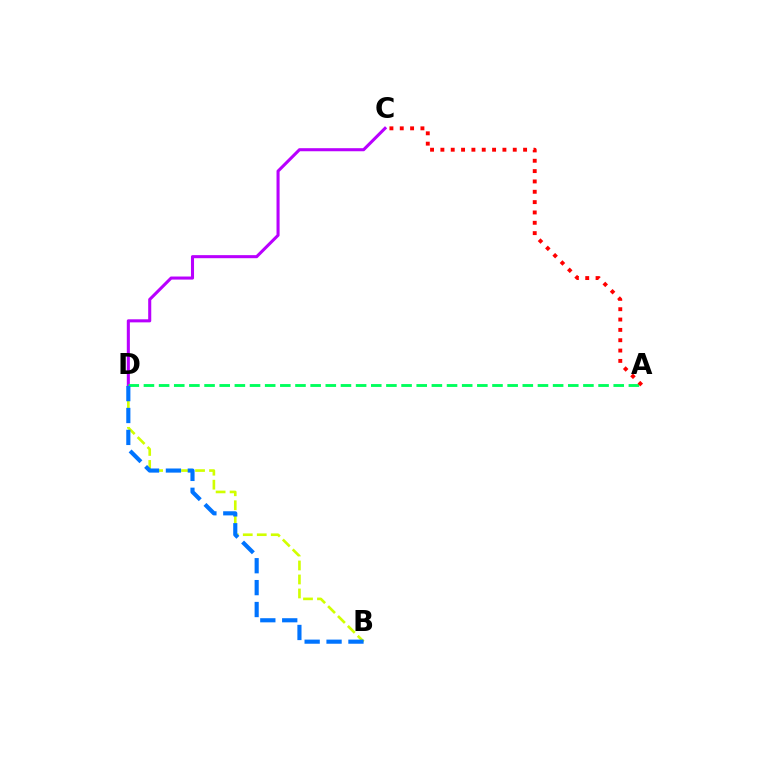{('B', 'D'): [{'color': '#d1ff00', 'line_style': 'dashed', 'thickness': 1.9}, {'color': '#0074ff', 'line_style': 'dashed', 'thickness': 2.98}], ('C', 'D'): [{'color': '#b900ff', 'line_style': 'solid', 'thickness': 2.21}], ('A', 'D'): [{'color': '#00ff5c', 'line_style': 'dashed', 'thickness': 2.06}], ('A', 'C'): [{'color': '#ff0000', 'line_style': 'dotted', 'thickness': 2.81}]}